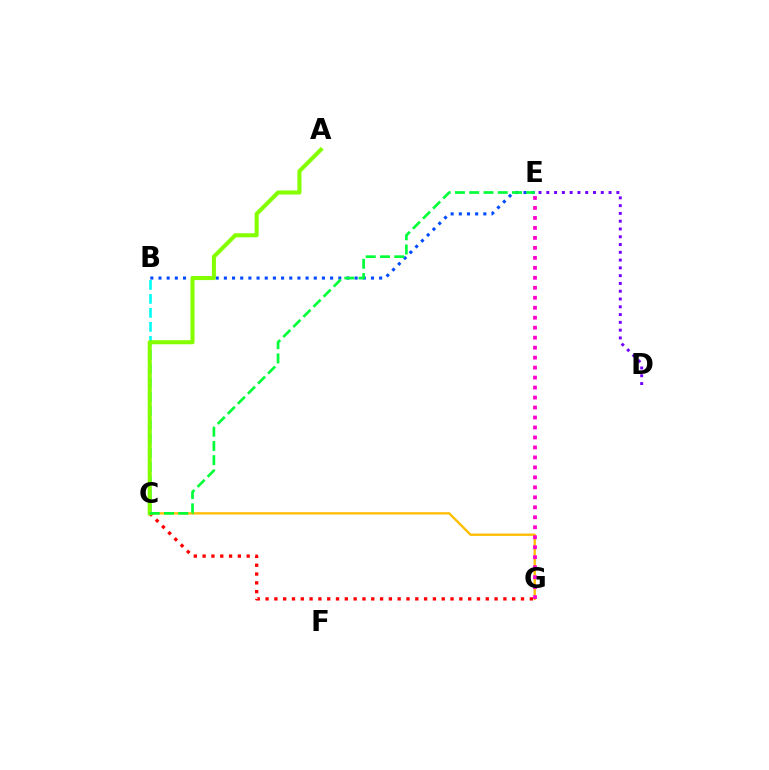{('C', 'G'): [{'color': '#ffbd00', 'line_style': 'solid', 'thickness': 1.68}, {'color': '#ff0000', 'line_style': 'dotted', 'thickness': 2.39}], ('B', 'E'): [{'color': '#004bff', 'line_style': 'dotted', 'thickness': 2.22}], ('B', 'C'): [{'color': '#00fff6', 'line_style': 'dashed', 'thickness': 1.9}], ('E', 'G'): [{'color': '#ff00cf', 'line_style': 'dotted', 'thickness': 2.71}], ('A', 'C'): [{'color': '#84ff00', 'line_style': 'solid', 'thickness': 2.92}], ('D', 'E'): [{'color': '#7200ff', 'line_style': 'dotted', 'thickness': 2.11}], ('C', 'E'): [{'color': '#00ff39', 'line_style': 'dashed', 'thickness': 1.94}]}